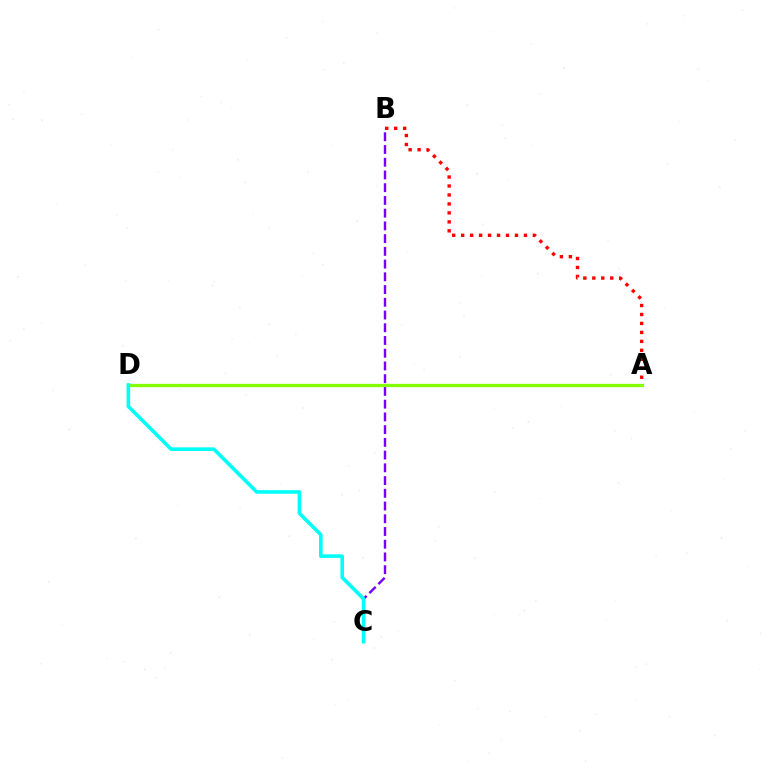{('B', 'C'): [{'color': '#7200ff', 'line_style': 'dashed', 'thickness': 1.73}], ('A', 'B'): [{'color': '#ff0000', 'line_style': 'dotted', 'thickness': 2.44}], ('A', 'D'): [{'color': '#84ff00', 'line_style': 'solid', 'thickness': 2.35}], ('C', 'D'): [{'color': '#00fff6', 'line_style': 'solid', 'thickness': 2.59}]}